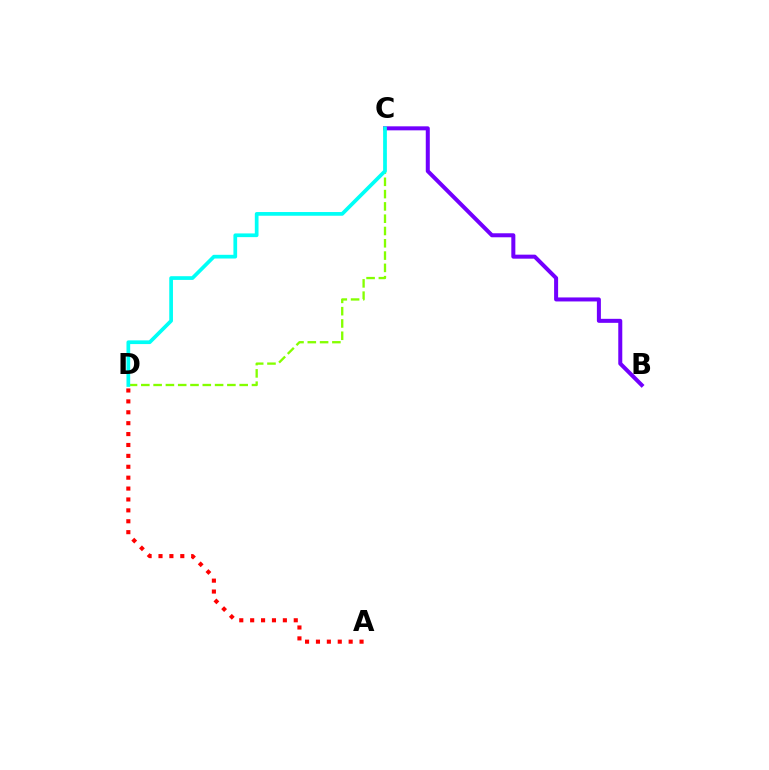{('B', 'C'): [{'color': '#7200ff', 'line_style': 'solid', 'thickness': 2.89}], ('C', 'D'): [{'color': '#84ff00', 'line_style': 'dashed', 'thickness': 1.67}, {'color': '#00fff6', 'line_style': 'solid', 'thickness': 2.67}], ('A', 'D'): [{'color': '#ff0000', 'line_style': 'dotted', 'thickness': 2.96}]}